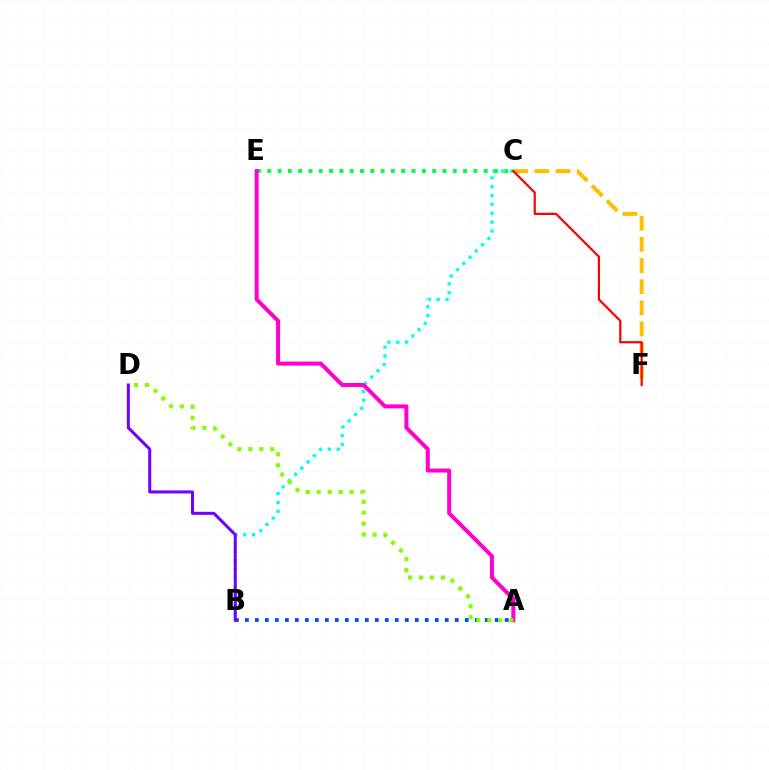{('C', 'F'): [{'color': '#ffbd00', 'line_style': 'dashed', 'thickness': 2.87}, {'color': '#ff0000', 'line_style': 'solid', 'thickness': 1.59}], ('A', 'B'): [{'color': '#004bff', 'line_style': 'dotted', 'thickness': 2.72}], ('B', 'C'): [{'color': '#00fff6', 'line_style': 'dotted', 'thickness': 2.4}], ('B', 'D'): [{'color': '#7200ff', 'line_style': 'solid', 'thickness': 2.18}], ('C', 'E'): [{'color': '#00ff39', 'line_style': 'dotted', 'thickness': 2.8}], ('A', 'E'): [{'color': '#ff00cf', 'line_style': 'solid', 'thickness': 2.88}], ('A', 'D'): [{'color': '#84ff00', 'line_style': 'dotted', 'thickness': 2.98}]}